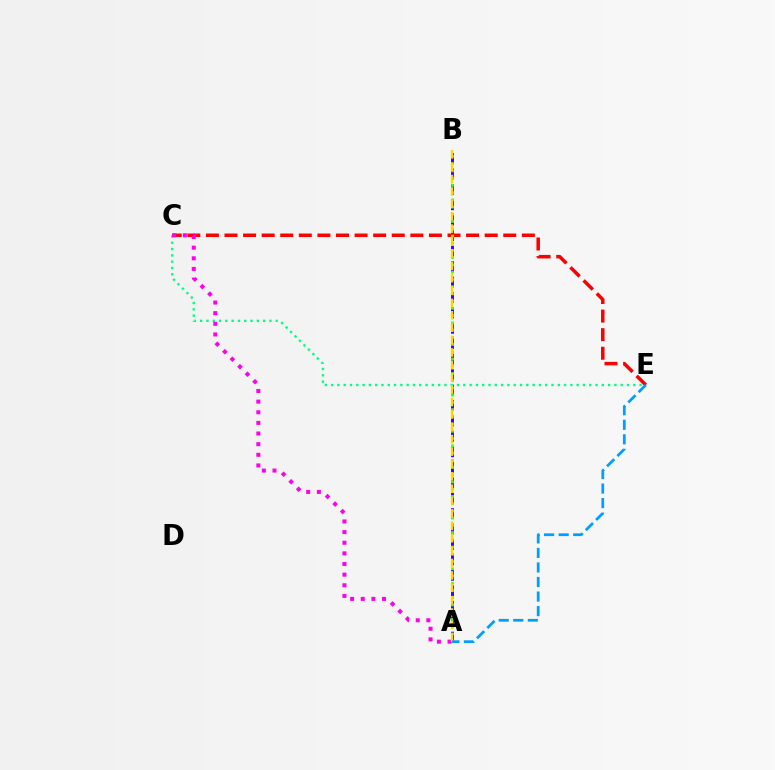{('A', 'B'): [{'color': '#3700ff', 'line_style': 'dashed', 'thickness': 2.1}, {'color': '#4fff00', 'line_style': 'dotted', 'thickness': 1.97}, {'color': '#ffd500', 'line_style': 'dashed', 'thickness': 1.68}], ('C', 'E'): [{'color': '#00ff86', 'line_style': 'dotted', 'thickness': 1.71}, {'color': '#ff0000', 'line_style': 'dashed', 'thickness': 2.52}], ('A', 'C'): [{'color': '#ff00ed', 'line_style': 'dotted', 'thickness': 2.89}], ('A', 'E'): [{'color': '#009eff', 'line_style': 'dashed', 'thickness': 1.98}]}